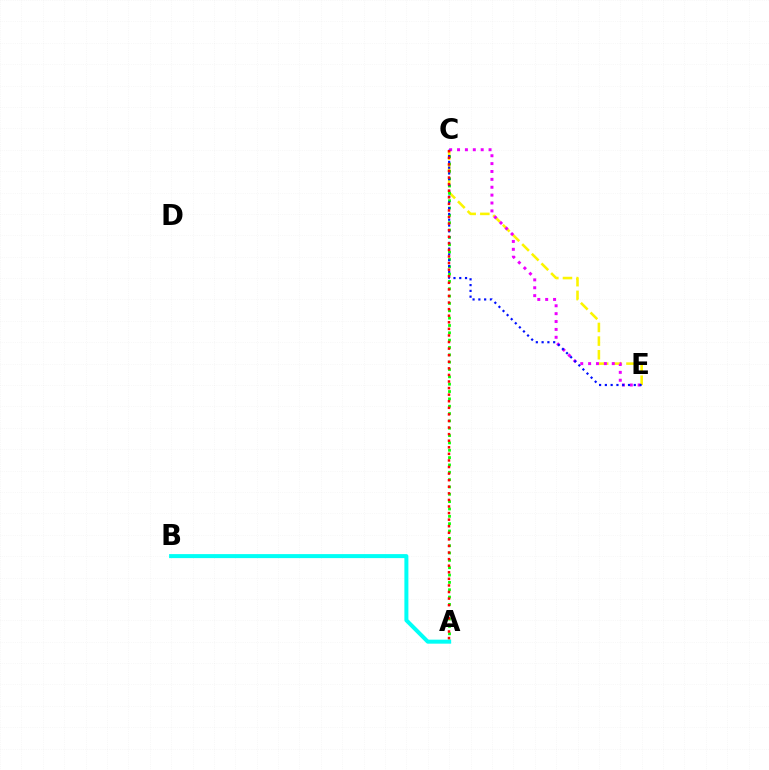{('C', 'E'): [{'color': '#fcf500', 'line_style': 'dashed', 'thickness': 1.85}, {'color': '#ee00ff', 'line_style': 'dotted', 'thickness': 2.14}, {'color': '#0010ff', 'line_style': 'dotted', 'thickness': 1.57}], ('A', 'C'): [{'color': '#08ff00', 'line_style': 'dotted', 'thickness': 1.99}, {'color': '#ff0000', 'line_style': 'dotted', 'thickness': 1.79}], ('A', 'B'): [{'color': '#00fff6', 'line_style': 'solid', 'thickness': 2.88}]}